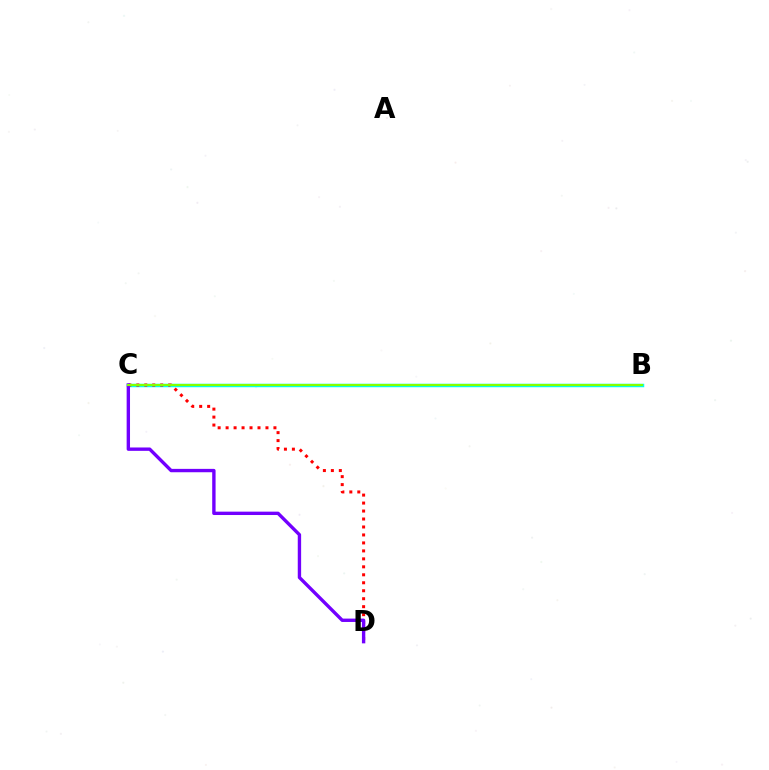{('B', 'C'): [{'color': '#00fff6', 'line_style': 'solid', 'thickness': 2.5}, {'color': '#84ff00', 'line_style': 'solid', 'thickness': 1.54}], ('C', 'D'): [{'color': '#ff0000', 'line_style': 'dotted', 'thickness': 2.17}, {'color': '#7200ff', 'line_style': 'solid', 'thickness': 2.43}]}